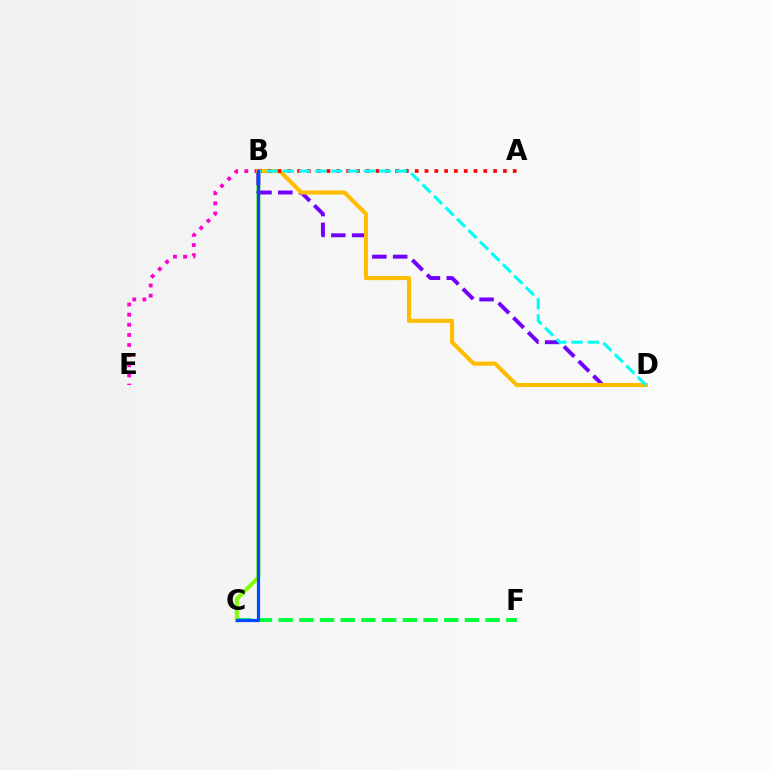{('B', 'C'): [{'color': '#84ff00', 'line_style': 'solid', 'thickness': 2.86}, {'color': '#004bff', 'line_style': 'solid', 'thickness': 2.33}], ('B', 'E'): [{'color': '#ff00cf', 'line_style': 'dotted', 'thickness': 2.75}], ('B', 'D'): [{'color': '#7200ff', 'line_style': 'dashed', 'thickness': 2.83}, {'color': '#ffbd00', 'line_style': 'solid', 'thickness': 2.95}, {'color': '#00fff6', 'line_style': 'dashed', 'thickness': 2.2}], ('A', 'B'): [{'color': '#ff0000', 'line_style': 'dotted', 'thickness': 2.66}], ('C', 'F'): [{'color': '#00ff39', 'line_style': 'dashed', 'thickness': 2.81}]}